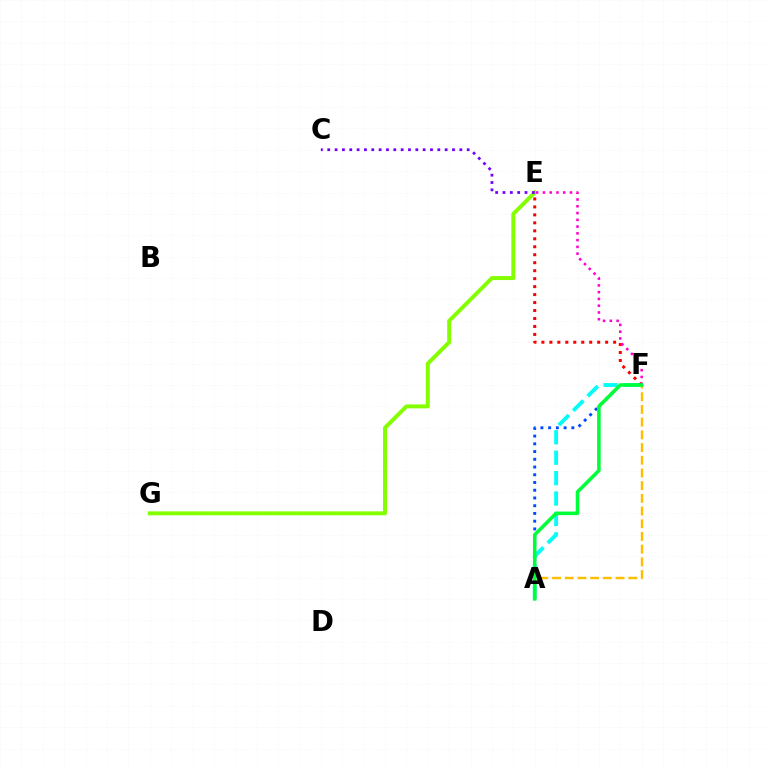{('A', 'F'): [{'color': '#004bff', 'line_style': 'dotted', 'thickness': 2.1}, {'color': '#00fff6', 'line_style': 'dashed', 'thickness': 2.77}, {'color': '#ffbd00', 'line_style': 'dashed', 'thickness': 1.73}, {'color': '#00ff39', 'line_style': 'solid', 'thickness': 2.56}], ('E', 'G'): [{'color': '#84ff00', 'line_style': 'solid', 'thickness': 2.85}], ('C', 'E'): [{'color': '#7200ff', 'line_style': 'dotted', 'thickness': 1.99}], ('E', 'F'): [{'color': '#ff0000', 'line_style': 'dotted', 'thickness': 2.17}, {'color': '#ff00cf', 'line_style': 'dotted', 'thickness': 1.84}]}